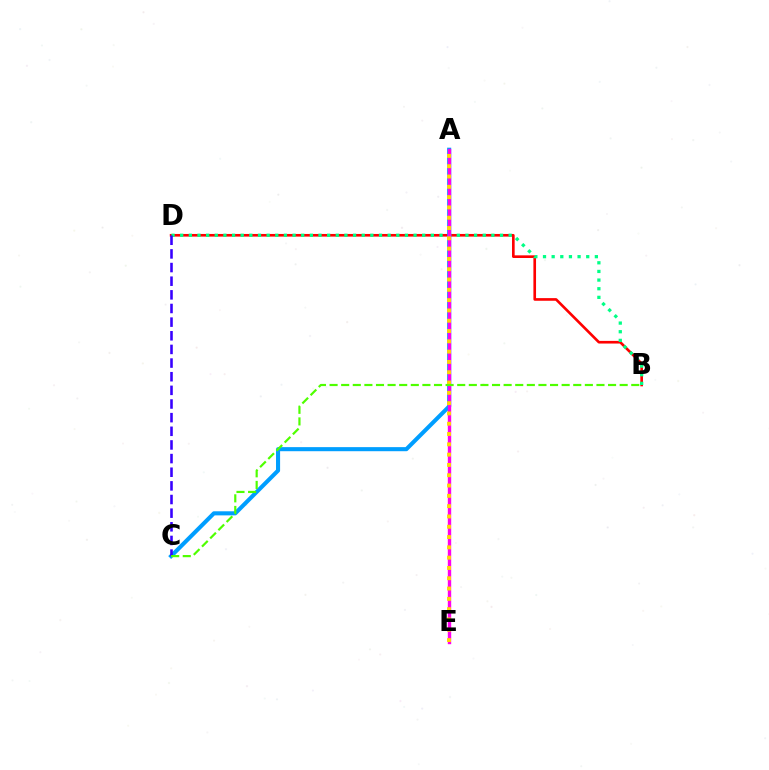{('B', 'D'): [{'color': '#ff0000', 'line_style': 'solid', 'thickness': 1.9}, {'color': '#00ff86', 'line_style': 'dotted', 'thickness': 2.35}], ('A', 'C'): [{'color': '#009eff', 'line_style': 'solid', 'thickness': 2.94}], ('A', 'E'): [{'color': '#ff00ed', 'line_style': 'solid', 'thickness': 2.44}, {'color': '#ffd500', 'line_style': 'dotted', 'thickness': 2.8}], ('C', 'D'): [{'color': '#3700ff', 'line_style': 'dashed', 'thickness': 1.85}], ('B', 'C'): [{'color': '#4fff00', 'line_style': 'dashed', 'thickness': 1.58}]}